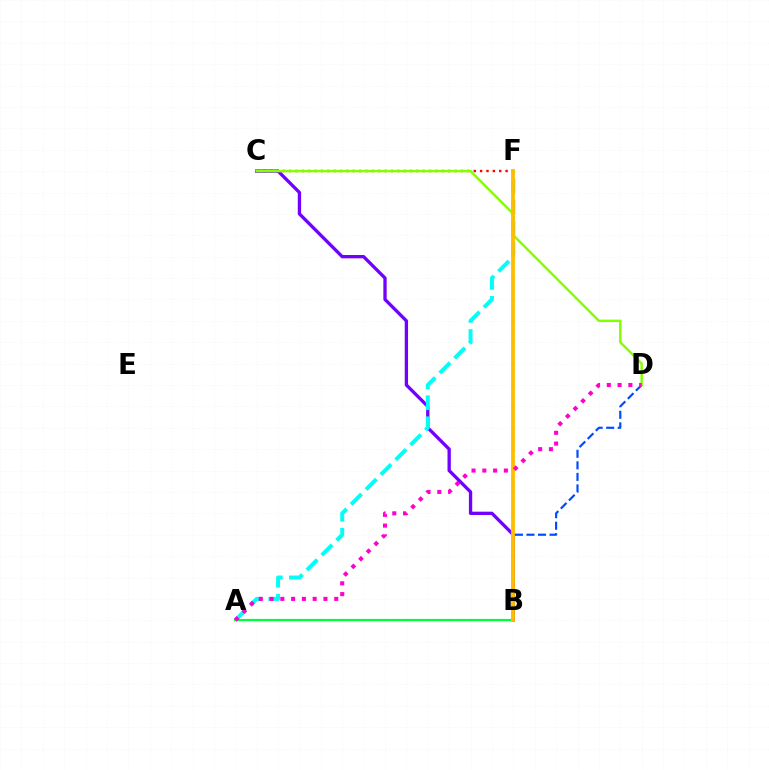{('C', 'F'): [{'color': '#ff0000', 'line_style': 'dotted', 'thickness': 1.73}], ('B', 'D'): [{'color': '#004bff', 'line_style': 'dashed', 'thickness': 1.57}], ('B', 'C'): [{'color': '#7200ff', 'line_style': 'solid', 'thickness': 2.39}], ('A', 'B'): [{'color': '#00ff39', 'line_style': 'solid', 'thickness': 1.59}], ('C', 'D'): [{'color': '#84ff00', 'line_style': 'solid', 'thickness': 1.77}], ('A', 'F'): [{'color': '#00fff6', 'line_style': 'dashed', 'thickness': 2.85}], ('B', 'F'): [{'color': '#ffbd00', 'line_style': 'solid', 'thickness': 2.74}], ('A', 'D'): [{'color': '#ff00cf', 'line_style': 'dotted', 'thickness': 2.93}]}